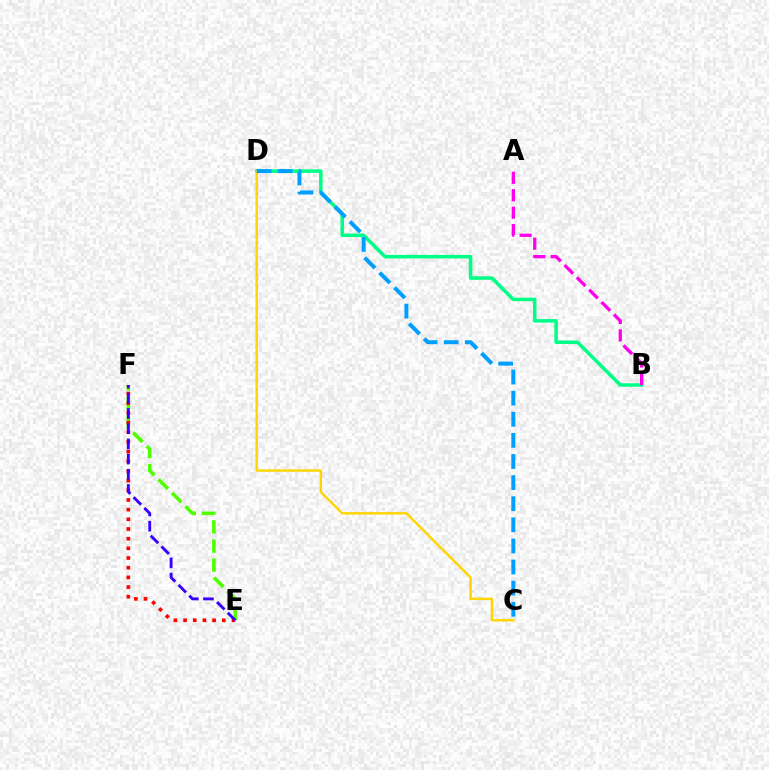{('B', 'D'): [{'color': '#00ff86', 'line_style': 'solid', 'thickness': 2.54}], ('E', 'F'): [{'color': '#4fff00', 'line_style': 'dashed', 'thickness': 2.59}, {'color': '#ff0000', 'line_style': 'dotted', 'thickness': 2.63}, {'color': '#3700ff', 'line_style': 'dashed', 'thickness': 2.06}], ('A', 'B'): [{'color': '#ff00ed', 'line_style': 'dashed', 'thickness': 2.37}], ('C', 'D'): [{'color': '#ffd500', 'line_style': 'solid', 'thickness': 1.74}, {'color': '#009eff', 'line_style': 'dashed', 'thickness': 2.87}]}